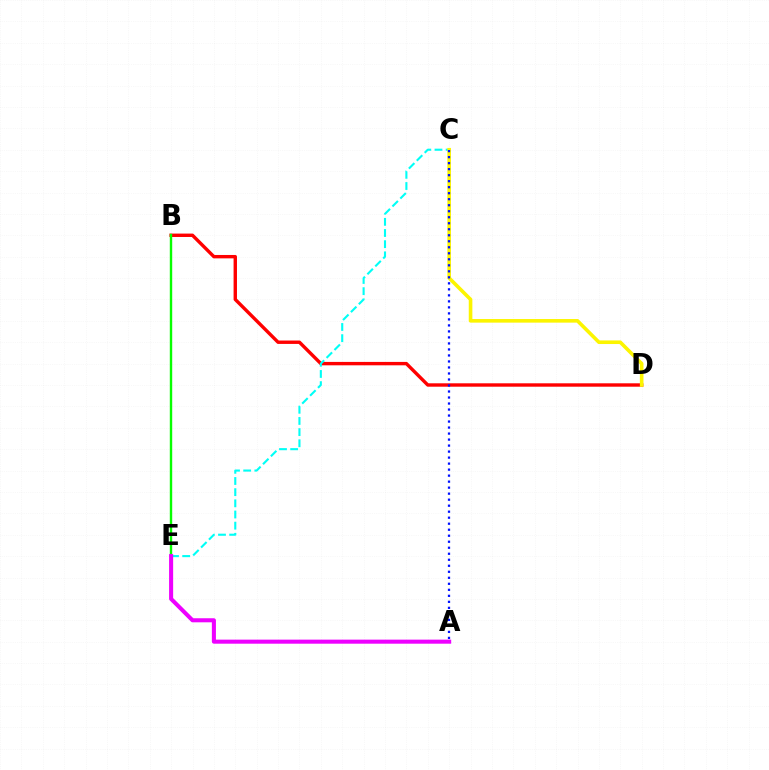{('B', 'D'): [{'color': '#ff0000', 'line_style': 'solid', 'thickness': 2.45}], ('C', 'E'): [{'color': '#00fff6', 'line_style': 'dashed', 'thickness': 1.52}], ('C', 'D'): [{'color': '#fcf500', 'line_style': 'solid', 'thickness': 2.6}], ('A', 'C'): [{'color': '#0010ff', 'line_style': 'dotted', 'thickness': 1.63}], ('B', 'E'): [{'color': '#08ff00', 'line_style': 'solid', 'thickness': 1.73}], ('A', 'E'): [{'color': '#ee00ff', 'line_style': 'solid', 'thickness': 2.92}]}